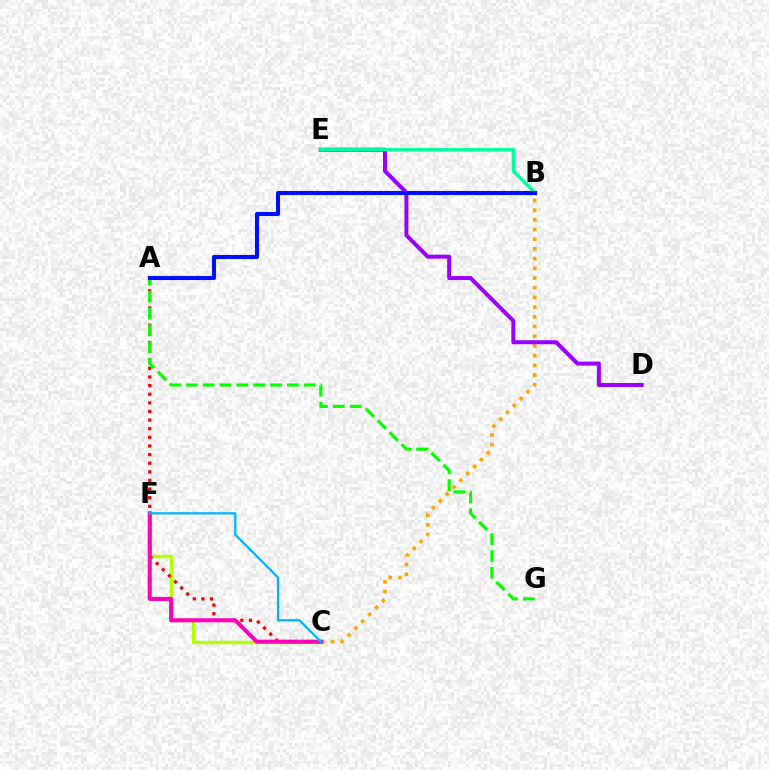{('C', 'F'): [{'color': '#b3ff00', 'line_style': 'solid', 'thickness': 2.46}, {'color': '#ff00bd', 'line_style': 'solid', 'thickness': 2.92}, {'color': '#00b5ff', 'line_style': 'solid', 'thickness': 1.63}], ('B', 'C'): [{'color': '#ffa500', 'line_style': 'dotted', 'thickness': 2.64}], ('A', 'C'): [{'color': '#ff0000', 'line_style': 'dotted', 'thickness': 2.34}], ('D', 'E'): [{'color': '#9b00ff', 'line_style': 'solid', 'thickness': 2.89}], ('A', 'G'): [{'color': '#08ff00', 'line_style': 'dashed', 'thickness': 2.29}], ('B', 'E'): [{'color': '#00ff9d', 'line_style': 'solid', 'thickness': 2.39}], ('A', 'B'): [{'color': '#0010ff', 'line_style': 'solid', 'thickness': 2.95}]}